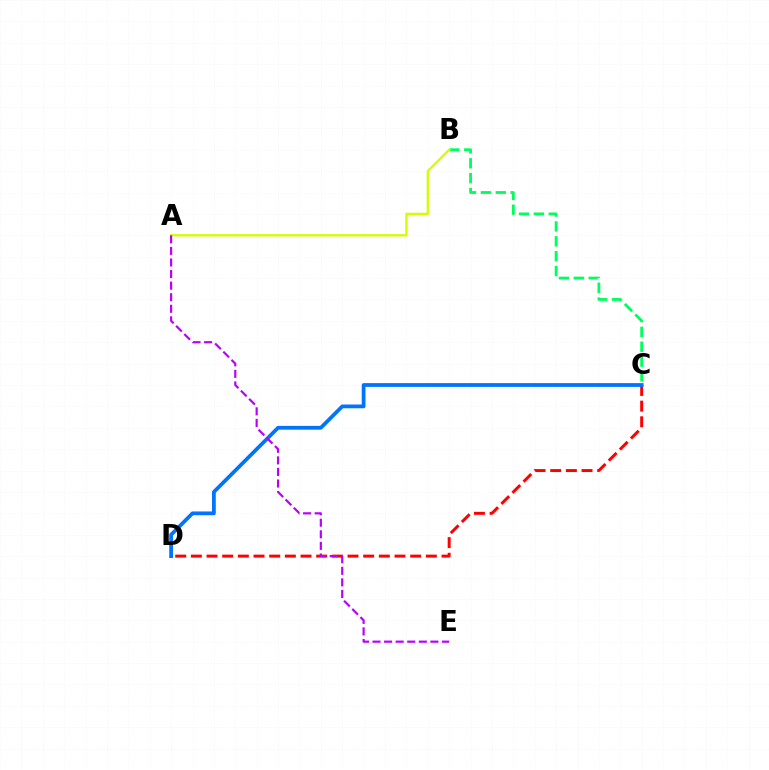{('B', 'C'): [{'color': '#00ff5c', 'line_style': 'dashed', 'thickness': 2.02}], ('C', 'D'): [{'color': '#ff0000', 'line_style': 'dashed', 'thickness': 2.13}, {'color': '#0074ff', 'line_style': 'solid', 'thickness': 2.71}], ('A', 'B'): [{'color': '#d1ff00', 'line_style': 'solid', 'thickness': 1.67}], ('A', 'E'): [{'color': '#b900ff', 'line_style': 'dashed', 'thickness': 1.57}]}